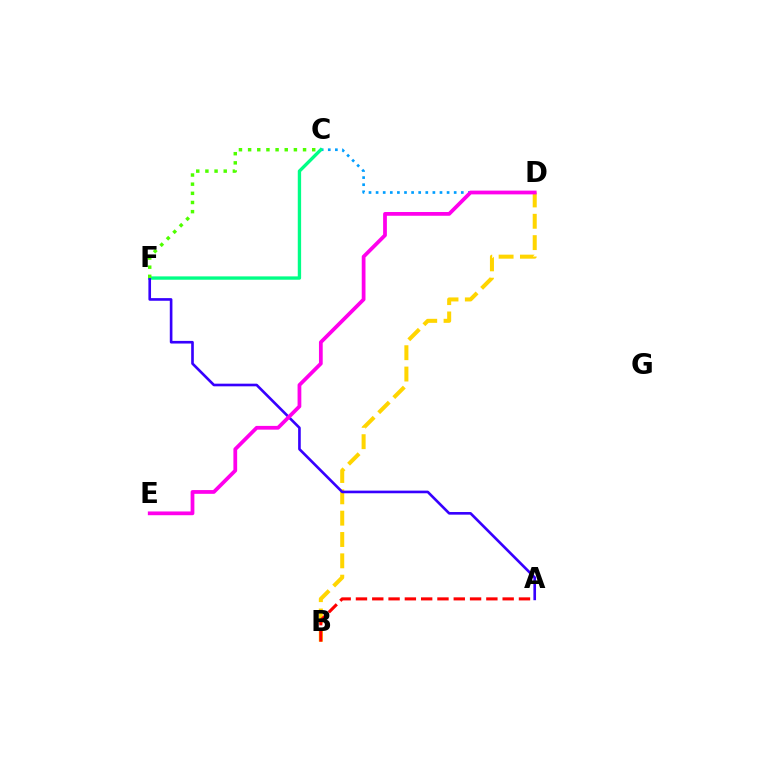{('B', 'D'): [{'color': '#ffd500', 'line_style': 'dashed', 'thickness': 2.9}], ('C', 'D'): [{'color': '#009eff', 'line_style': 'dotted', 'thickness': 1.93}], ('C', 'F'): [{'color': '#00ff86', 'line_style': 'solid', 'thickness': 2.41}, {'color': '#4fff00', 'line_style': 'dotted', 'thickness': 2.49}], ('A', 'B'): [{'color': '#ff0000', 'line_style': 'dashed', 'thickness': 2.21}], ('A', 'F'): [{'color': '#3700ff', 'line_style': 'solid', 'thickness': 1.9}], ('D', 'E'): [{'color': '#ff00ed', 'line_style': 'solid', 'thickness': 2.7}]}